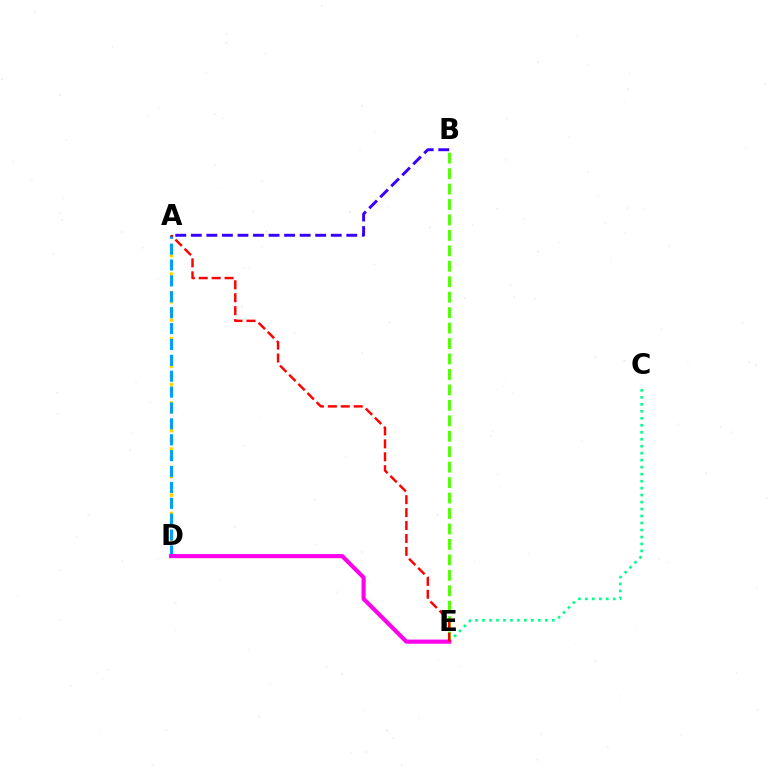{('A', 'D'): [{'color': '#ffd500', 'line_style': 'dotted', 'thickness': 2.5}, {'color': '#009eff', 'line_style': 'dashed', 'thickness': 2.16}], ('A', 'B'): [{'color': '#3700ff', 'line_style': 'dashed', 'thickness': 2.11}], ('C', 'E'): [{'color': '#00ff86', 'line_style': 'dotted', 'thickness': 1.9}], ('B', 'E'): [{'color': '#4fff00', 'line_style': 'dashed', 'thickness': 2.1}], ('D', 'E'): [{'color': '#ff00ed', 'line_style': 'solid', 'thickness': 2.97}], ('A', 'E'): [{'color': '#ff0000', 'line_style': 'dashed', 'thickness': 1.76}]}